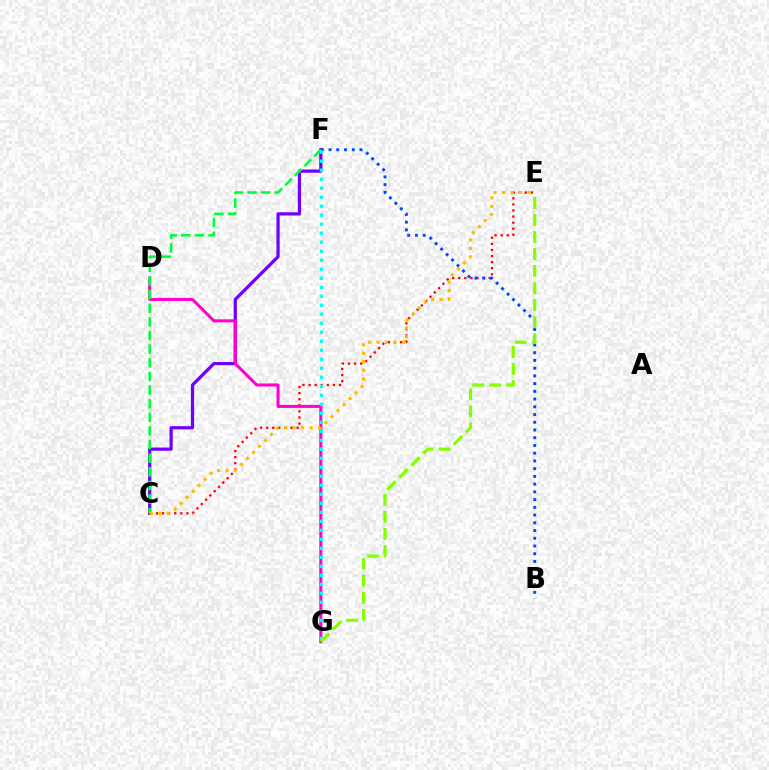{('C', 'E'): [{'color': '#ff0000', 'line_style': 'dotted', 'thickness': 1.65}, {'color': '#ffbd00', 'line_style': 'dotted', 'thickness': 2.31}], ('C', 'F'): [{'color': '#7200ff', 'line_style': 'solid', 'thickness': 2.33}, {'color': '#00ff39', 'line_style': 'dashed', 'thickness': 1.85}], ('B', 'F'): [{'color': '#004bff', 'line_style': 'dotted', 'thickness': 2.1}], ('D', 'G'): [{'color': '#ff00cf', 'line_style': 'solid', 'thickness': 2.2}], ('F', 'G'): [{'color': '#00fff6', 'line_style': 'dotted', 'thickness': 2.45}], ('E', 'G'): [{'color': '#84ff00', 'line_style': 'dashed', 'thickness': 2.32}]}